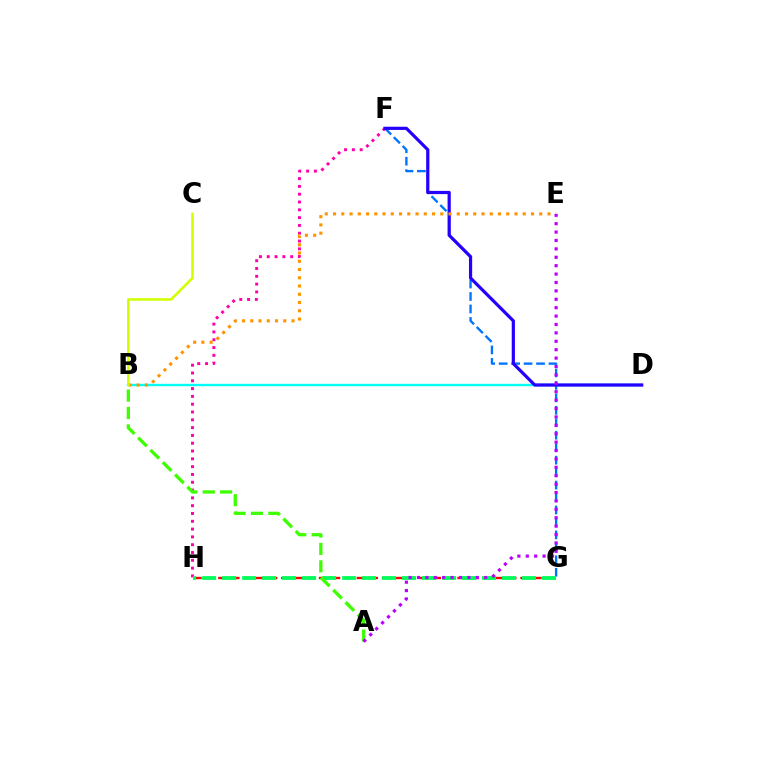{('F', 'H'): [{'color': '#ff00ac', 'line_style': 'dotted', 'thickness': 2.12}], ('F', 'G'): [{'color': '#0074ff', 'line_style': 'dashed', 'thickness': 1.69}], ('G', 'H'): [{'color': '#ff0000', 'line_style': 'dashed', 'thickness': 1.71}, {'color': '#00ff5c', 'line_style': 'dashed', 'thickness': 2.72}], ('B', 'D'): [{'color': '#00fff6', 'line_style': 'solid', 'thickness': 1.71}], ('A', 'B'): [{'color': '#3dff00', 'line_style': 'dashed', 'thickness': 2.36}], ('D', 'F'): [{'color': '#2500ff', 'line_style': 'solid', 'thickness': 2.31}], ('B', 'E'): [{'color': '#ff9400', 'line_style': 'dotted', 'thickness': 2.24}], ('B', 'C'): [{'color': '#d1ff00', 'line_style': 'solid', 'thickness': 1.84}], ('A', 'E'): [{'color': '#b900ff', 'line_style': 'dotted', 'thickness': 2.28}]}